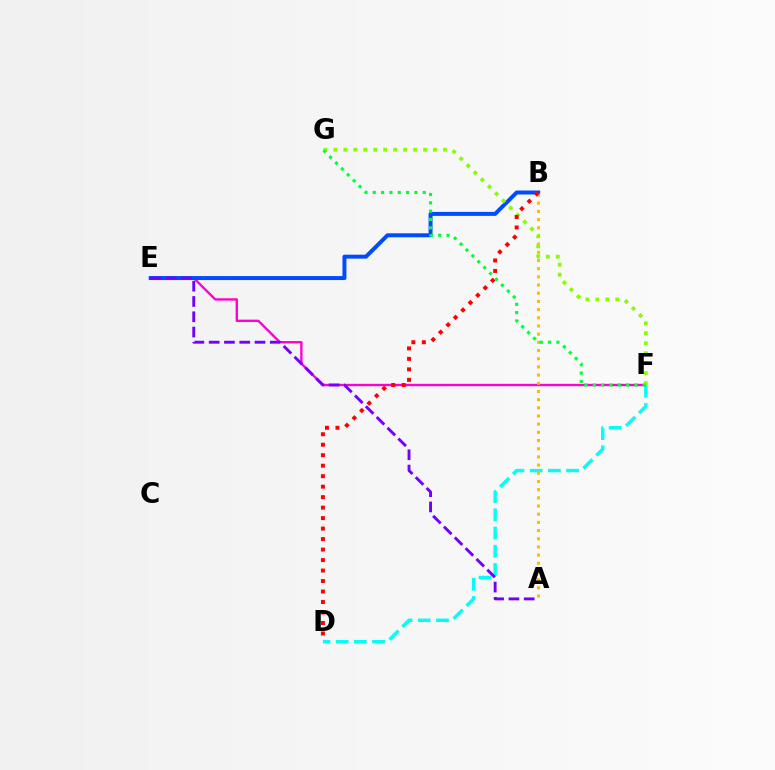{('E', 'F'): [{'color': '#ff00cf', 'line_style': 'solid', 'thickness': 1.7}], ('B', 'E'): [{'color': '#004bff', 'line_style': 'solid', 'thickness': 2.86}], ('D', 'F'): [{'color': '#00fff6', 'line_style': 'dashed', 'thickness': 2.47}], ('A', 'B'): [{'color': '#ffbd00', 'line_style': 'dotted', 'thickness': 2.22}], ('F', 'G'): [{'color': '#84ff00', 'line_style': 'dotted', 'thickness': 2.71}, {'color': '#00ff39', 'line_style': 'dotted', 'thickness': 2.26}], ('B', 'D'): [{'color': '#ff0000', 'line_style': 'dotted', 'thickness': 2.85}], ('A', 'E'): [{'color': '#7200ff', 'line_style': 'dashed', 'thickness': 2.08}]}